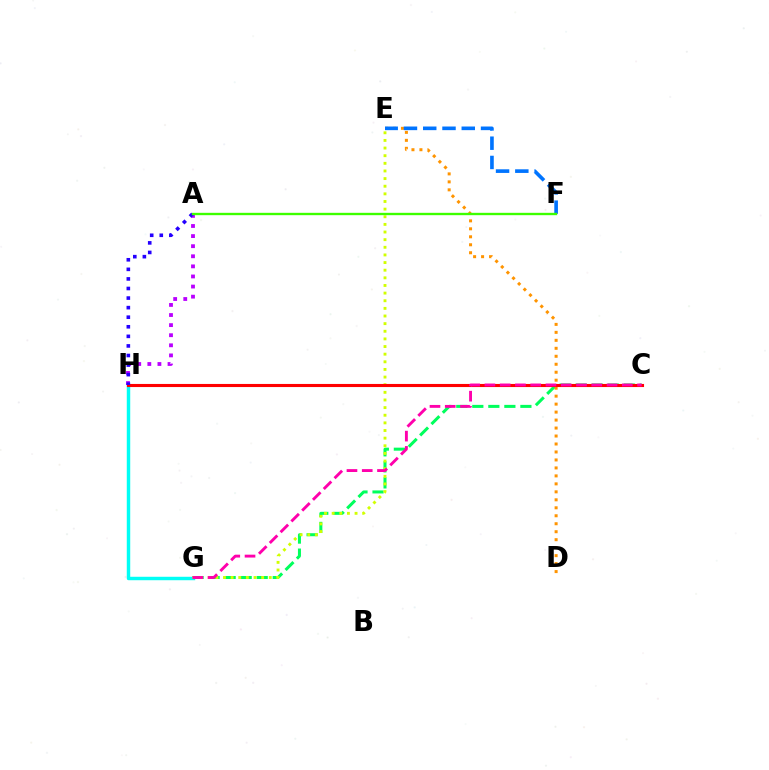{('C', 'G'): [{'color': '#00ff5c', 'line_style': 'dashed', 'thickness': 2.18}, {'color': '#ff00ac', 'line_style': 'dashed', 'thickness': 2.07}], ('D', 'E'): [{'color': '#ff9400', 'line_style': 'dotted', 'thickness': 2.17}], ('G', 'H'): [{'color': '#00fff6', 'line_style': 'solid', 'thickness': 2.48}], ('A', 'H'): [{'color': '#b900ff', 'line_style': 'dotted', 'thickness': 2.74}, {'color': '#2500ff', 'line_style': 'dotted', 'thickness': 2.6}], ('E', 'G'): [{'color': '#d1ff00', 'line_style': 'dotted', 'thickness': 2.07}], ('C', 'H'): [{'color': '#ff0000', 'line_style': 'solid', 'thickness': 2.23}], ('E', 'F'): [{'color': '#0074ff', 'line_style': 'dashed', 'thickness': 2.62}], ('A', 'F'): [{'color': '#3dff00', 'line_style': 'solid', 'thickness': 1.7}]}